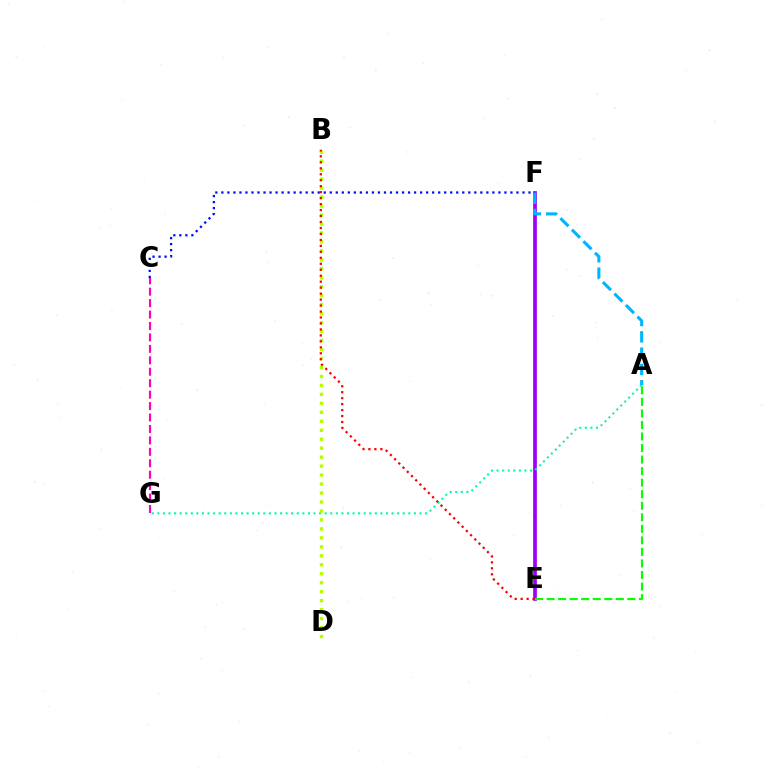{('E', 'F'): [{'color': '#ffa500', 'line_style': 'dashed', 'thickness': 1.78}, {'color': '#9b00ff', 'line_style': 'solid', 'thickness': 2.66}], ('A', 'G'): [{'color': '#00ff9d', 'line_style': 'dotted', 'thickness': 1.52}], ('A', 'F'): [{'color': '#00b5ff', 'line_style': 'dashed', 'thickness': 2.21}], ('A', 'E'): [{'color': '#08ff00', 'line_style': 'dashed', 'thickness': 1.57}], ('B', 'D'): [{'color': '#b3ff00', 'line_style': 'dotted', 'thickness': 2.44}], ('C', 'G'): [{'color': '#ff00bd', 'line_style': 'dashed', 'thickness': 1.55}], ('C', 'F'): [{'color': '#0010ff', 'line_style': 'dotted', 'thickness': 1.64}], ('B', 'E'): [{'color': '#ff0000', 'line_style': 'dotted', 'thickness': 1.62}]}